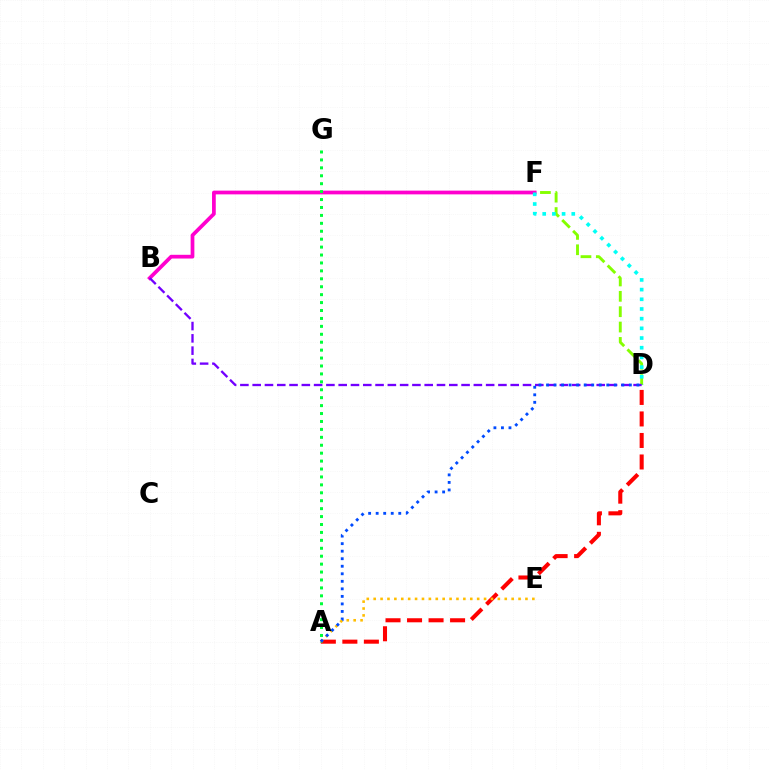{('A', 'D'): [{'color': '#ff0000', 'line_style': 'dashed', 'thickness': 2.92}, {'color': '#004bff', 'line_style': 'dotted', 'thickness': 2.05}], ('D', 'F'): [{'color': '#84ff00', 'line_style': 'dashed', 'thickness': 2.09}, {'color': '#00fff6', 'line_style': 'dotted', 'thickness': 2.63}], ('B', 'F'): [{'color': '#ff00cf', 'line_style': 'solid', 'thickness': 2.69}], ('B', 'D'): [{'color': '#7200ff', 'line_style': 'dashed', 'thickness': 1.67}], ('A', 'G'): [{'color': '#00ff39', 'line_style': 'dotted', 'thickness': 2.15}], ('A', 'E'): [{'color': '#ffbd00', 'line_style': 'dotted', 'thickness': 1.87}]}